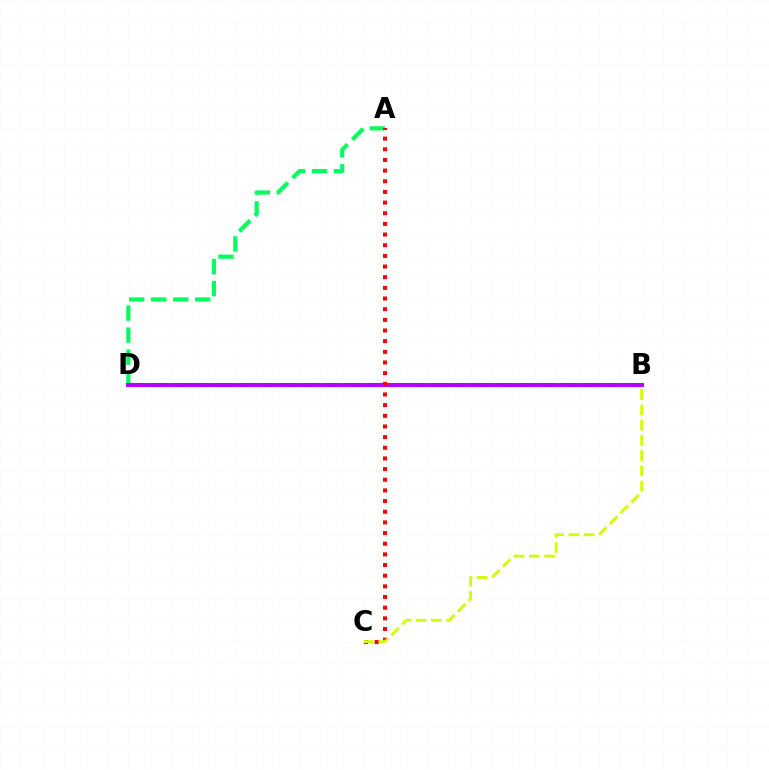{('B', 'D'): [{'color': '#0074ff', 'line_style': 'dashed', 'thickness': 2.94}, {'color': '#b900ff', 'line_style': 'solid', 'thickness': 2.85}], ('A', 'D'): [{'color': '#00ff5c', 'line_style': 'dashed', 'thickness': 2.99}], ('A', 'C'): [{'color': '#ff0000', 'line_style': 'dotted', 'thickness': 2.9}], ('B', 'C'): [{'color': '#d1ff00', 'line_style': 'dashed', 'thickness': 2.07}]}